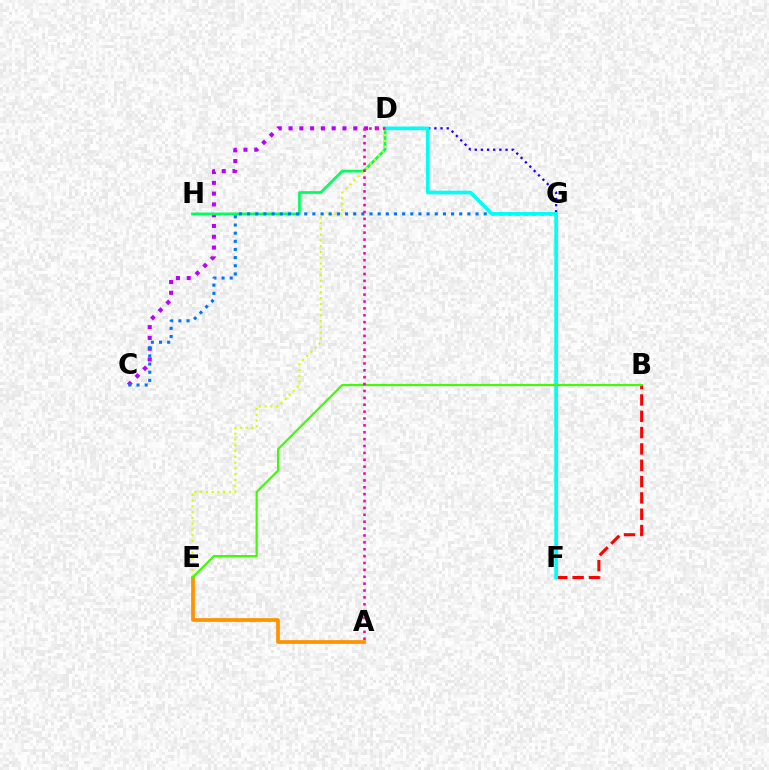{('C', 'D'): [{'color': '#b900ff', 'line_style': 'dotted', 'thickness': 2.93}], ('B', 'F'): [{'color': '#ff0000', 'line_style': 'dashed', 'thickness': 2.22}], ('D', 'H'): [{'color': '#00ff5c', 'line_style': 'solid', 'thickness': 1.95}], ('D', 'F'): [{'color': '#2500ff', 'line_style': 'dotted', 'thickness': 1.67}, {'color': '#00fff6', 'line_style': 'solid', 'thickness': 2.64}], ('D', 'E'): [{'color': '#d1ff00', 'line_style': 'dotted', 'thickness': 1.57}], ('C', 'G'): [{'color': '#0074ff', 'line_style': 'dotted', 'thickness': 2.22}], ('A', 'E'): [{'color': '#ff9400', 'line_style': 'solid', 'thickness': 2.69}], ('B', 'E'): [{'color': '#3dff00', 'line_style': 'solid', 'thickness': 1.57}], ('A', 'D'): [{'color': '#ff00ac', 'line_style': 'dotted', 'thickness': 1.87}]}